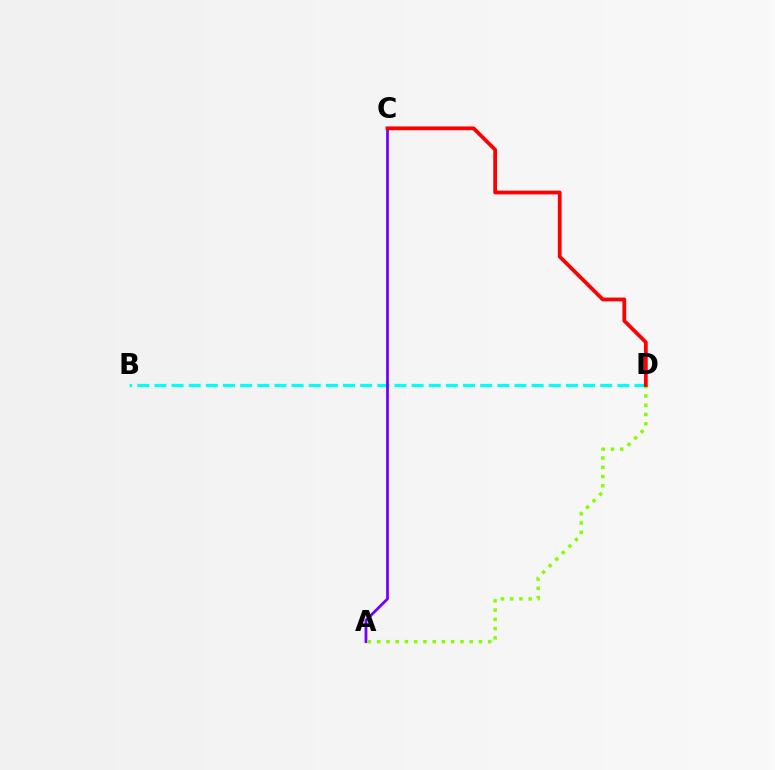{('B', 'D'): [{'color': '#00fff6', 'line_style': 'dashed', 'thickness': 2.33}], ('A', 'C'): [{'color': '#7200ff', 'line_style': 'solid', 'thickness': 1.99}], ('A', 'D'): [{'color': '#84ff00', 'line_style': 'dotted', 'thickness': 2.51}], ('C', 'D'): [{'color': '#ff0000', 'line_style': 'solid', 'thickness': 2.71}]}